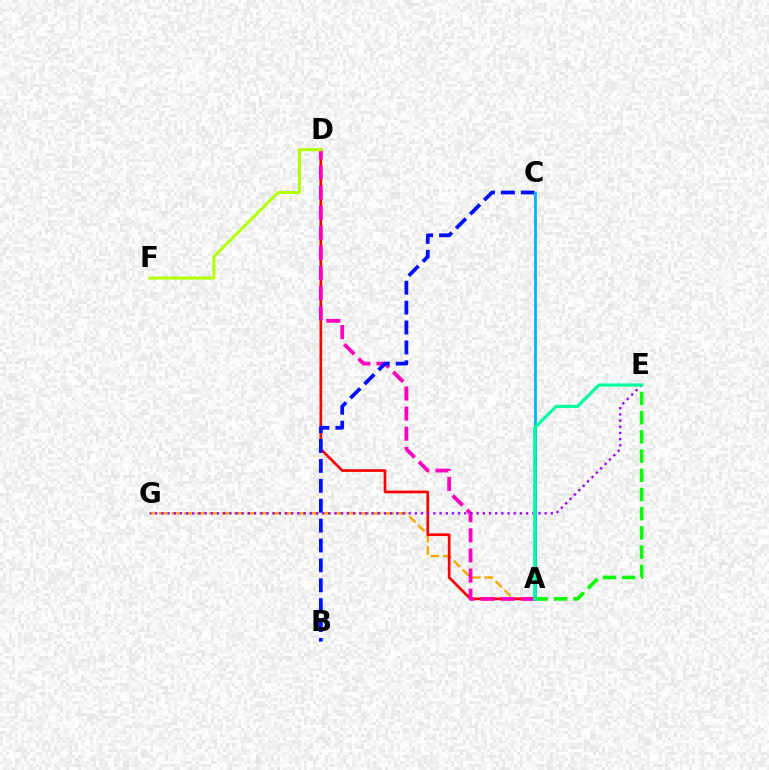{('A', 'G'): [{'color': '#ffa500', 'line_style': 'dashed', 'thickness': 1.71}], ('A', 'D'): [{'color': '#ff0000', 'line_style': 'solid', 'thickness': 1.94}, {'color': '#ff00bd', 'line_style': 'dashed', 'thickness': 2.73}], ('B', 'C'): [{'color': '#0010ff', 'line_style': 'dashed', 'thickness': 2.7}], ('A', 'E'): [{'color': '#08ff00', 'line_style': 'dashed', 'thickness': 2.61}, {'color': '#00ff9d', 'line_style': 'solid', 'thickness': 2.28}], ('E', 'G'): [{'color': '#9b00ff', 'line_style': 'dotted', 'thickness': 1.68}], ('A', 'C'): [{'color': '#00b5ff', 'line_style': 'solid', 'thickness': 2.02}], ('D', 'F'): [{'color': '#b3ff00', 'line_style': 'solid', 'thickness': 2.17}]}